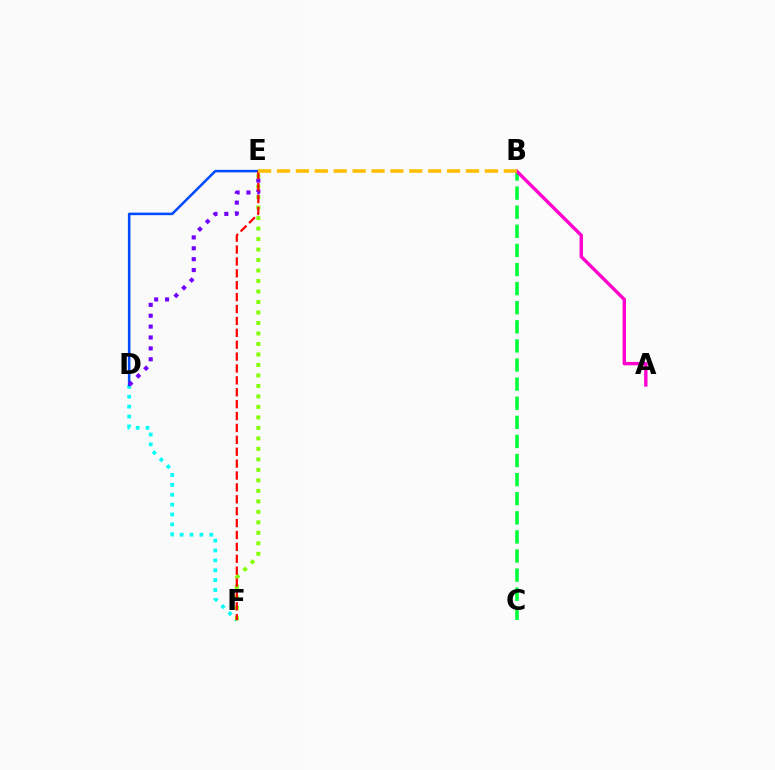{('D', 'F'): [{'color': '#00fff6', 'line_style': 'dotted', 'thickness': 2.69}], ('D', 'E'): [{'color': '#004bff', 'line_style': 'solid', 'thickness': 1.83}, {'color': '#7200ff', 'line_style': 'dotted', 'thickness': 2.96}], ('B', 'C'): [{'color': '#00ff39', 'line_style': 'dashed', 'thickness': 2.59}], ('A', 'B'): [{'color': '#ff00cf', 'line_style': 'solid', 'thickness': 2.43}], ('E', 'F'): [{'color': '#84ff00', 'line_style': 'dotted', 'thickness': 2.85}, {'color': '#ff0000', 'line_style': 'dashed', 'thickness': 1.62}], ('B', 'E'): [{'color': '#ffbd00', 'line_style': 'dashed', 'thickness': 2.57}]}